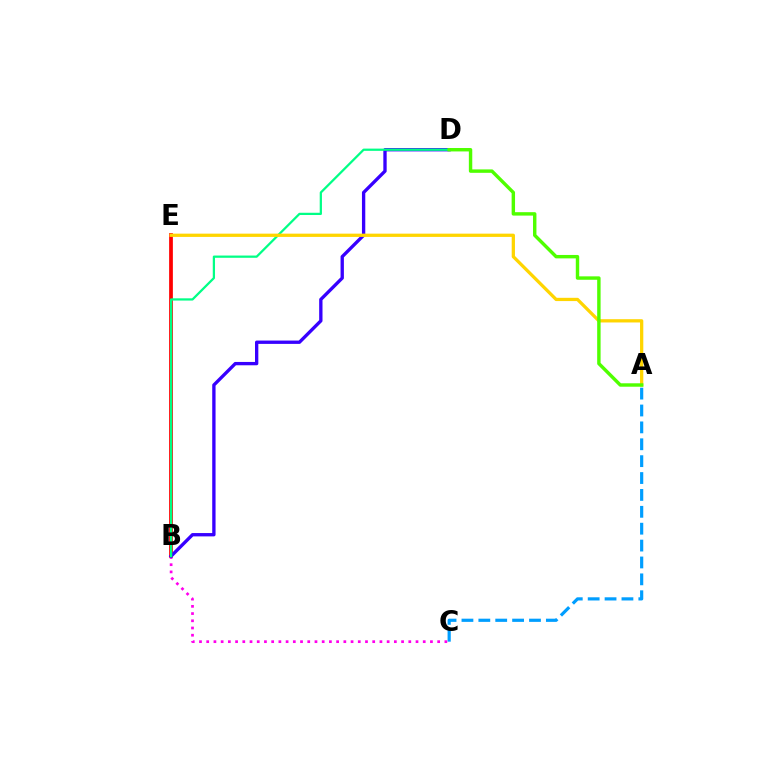{('B', 'E'): [{'color': '#ff0000', 'line_style': 'solid', 'thickness': 2.69}], ('B', 'C'): [{'color': '#ff00ed', 'line_style': 'dotted', 'thickness': 1.96}], ('B', 'D'): [{'color': '#3700ff', 'line_style': 'solid', 'thickness': 2.4}, {'color': '#00ff86', 'line_style': 'solid', 'thickness': 1.62}], ('A', 'E'): [{'color': '#ffd500', 'line_style': 'solid', 'thickness': 2.35}], ('A', 'D'): [{'color': '#4fff00', 'line_style': 'solid', 'thickness': 2.46}], ('A', 'C'): [{'color': '#009eff', 'line_style': 'dashed', 'thickness': 2.29}]}